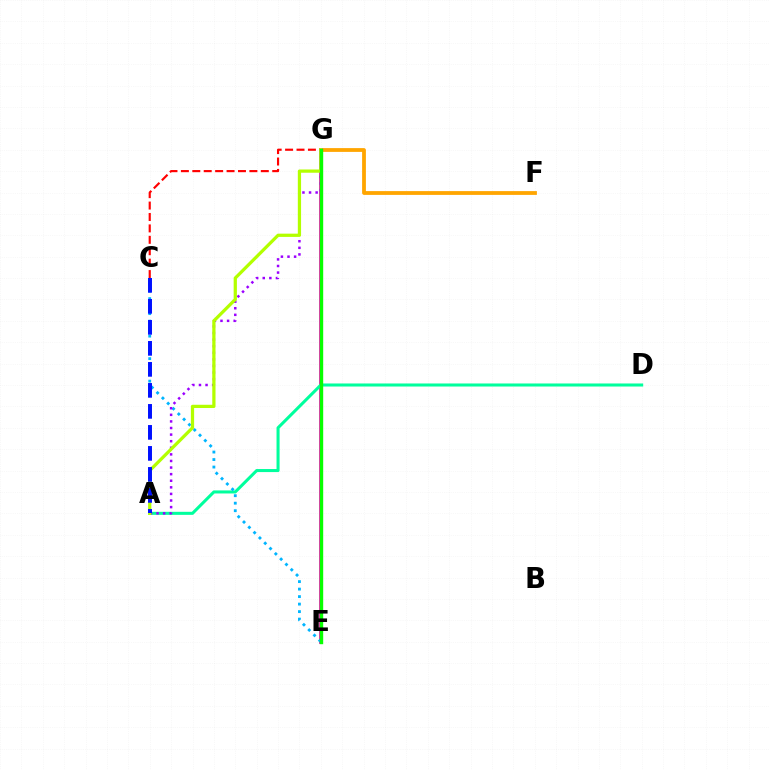{('F', 'G'): [{'color': '#ffa500', 'line_style': 'solid', 'thickness': 2.73}], ('E', 'G'): [{'color': '#ff00bd', 'line_style': 'solid', 'thickness': 2.71}, {'color': '#08ff00', 'line_style': 'solid', 'thickness': 2.44}], ('A', 'D'): [{'color': '#00ff9d', 'line_style': 'solid', 'thickness': 2.19}], ('C', 'G'): [{'color': '#ff0000', 'line_style': 'dashed', 'thickness': 1.55}], ('C', 'E'): [{'color': '#00b5ff', 'line_style': 'dotted', 'thickness': 2.04}], ('A', 'G'): [{'color': '#9b00ff', 'line_style': 'dotted', 'thickness': 1.79}, {'color': '#b3ff00', 'line_style': 'solid', 'thickness': 2.34}], ('A', 'C'): [{'color': '#0010ff', 'line_style': 'dashed', 'thickness': 2.85}]}